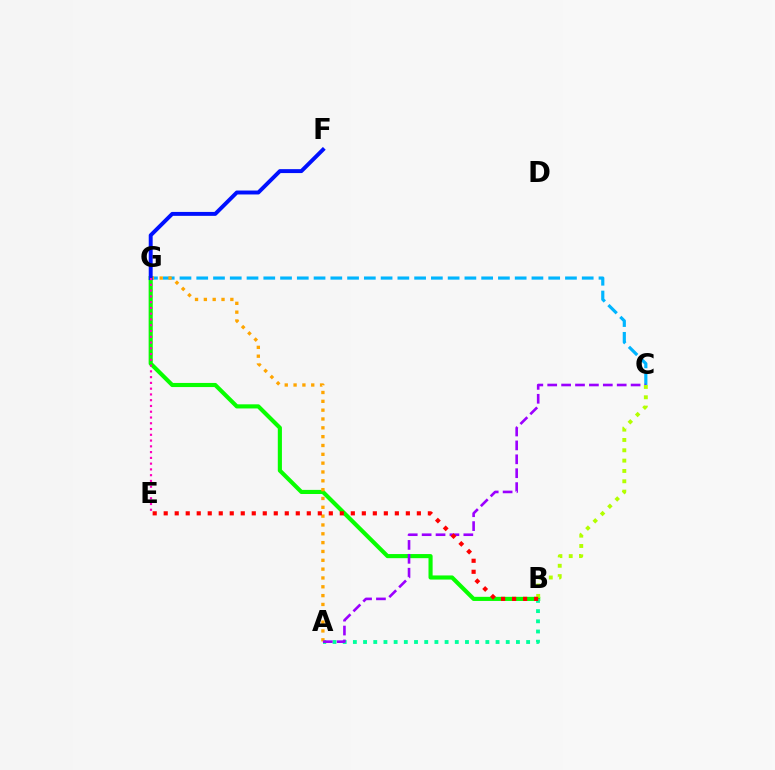{('B', 'G'): [{'color': '#08ff00', 'line_style': 'solid', 'thickness': 2.97}], ('A', 'B'): [{'color': '#00ff9d', 'line_style': 'dotted', 'thickness': 2.77}], ('C', 'G'): [{'color': '#00b5ff', 'line_style': 'dashed', 'thickness': 2.28}], ('A', 'G'): [{'color': '#ffa500', 'line_style': 'dotted', 'thickness': 2.4}], ('F', 'G'): [{'color': '#0010ff', 'line_style': 'solid', 'thickness': 2.83}], ('E', 'G'): [{'color': '#ff00bd', 'line_style': 'dotted', 'thickness': 1.57}], ('A', 'C'): [{'color': '#9b00ff', 'line_style': 'dashed', 'thickness': 1.89}], ('B', 'C'): [{'color': '#b3ff00', 'line_style': 'dotted', 'thickness': 2.81}], ('B', 'E'): [{'color': '#ff0000', 'line_style': 'dotted', 'thickness': 2.99}]}